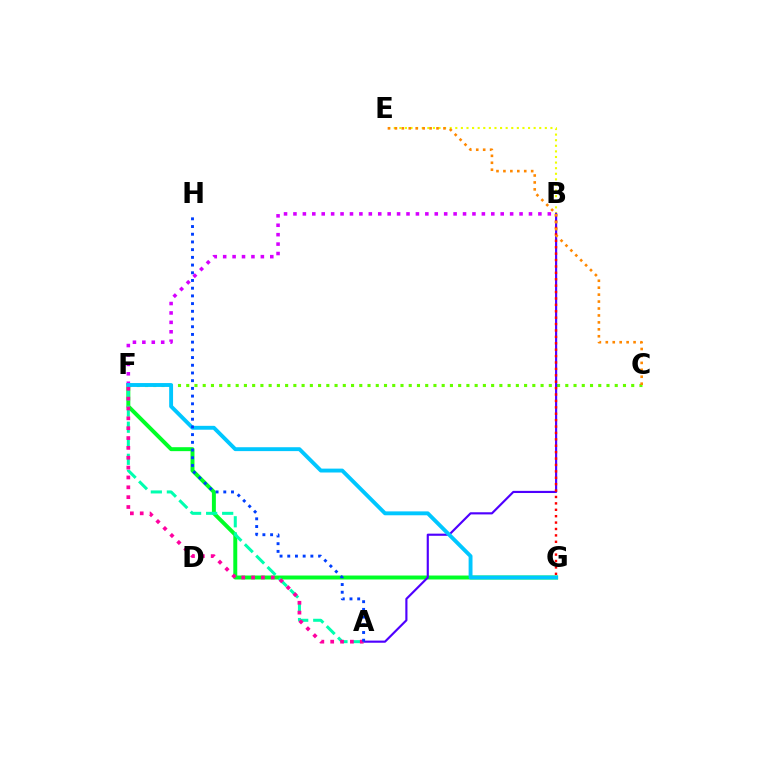{('B', 'E'): [{'color': '#eeff00', 'line_style': 'dotted', 'thickness': 1.52}], ('F', 'G'): [{'color': '#00ff27', 'line_style': 'solid', 'thickness': 2.85}, {'color': '#00c7ff', 'line_style': 'solid', 'thickness': 2.8}], ('C', 'F'): [{'color': '#66ff00', 'line_style': 'dotted', 'thickness': 2.24}], ('A', 'B'): [{'color': '#4f00ff', 'line_style': 'solid', 'thickness': 1.55}], ('A', 'F'): [{'color': '#00ffaf', 'line_style': 'dashed', 'thickness': 2.18}, {'color': '#ff00a0', 'line_style': 'dotted', 'thickness': 2.68}], ('B', 'G'): [{'color': '#ff0000', 'line_style': 'dotted', 'thickness': 1.74}], ('C', 'E'): [{'color': '#ff8800', 'line_style': 'dotted', 'thickness': 1.89}], ('B', 'F'): [{'color': '#d600ff', 'line_style': 'dotted', 'thickness': 2.56}], ('A', 'H'): [{'color': '#003fff', 'line_style': 'dotted', 'thickness': 2.09}]}